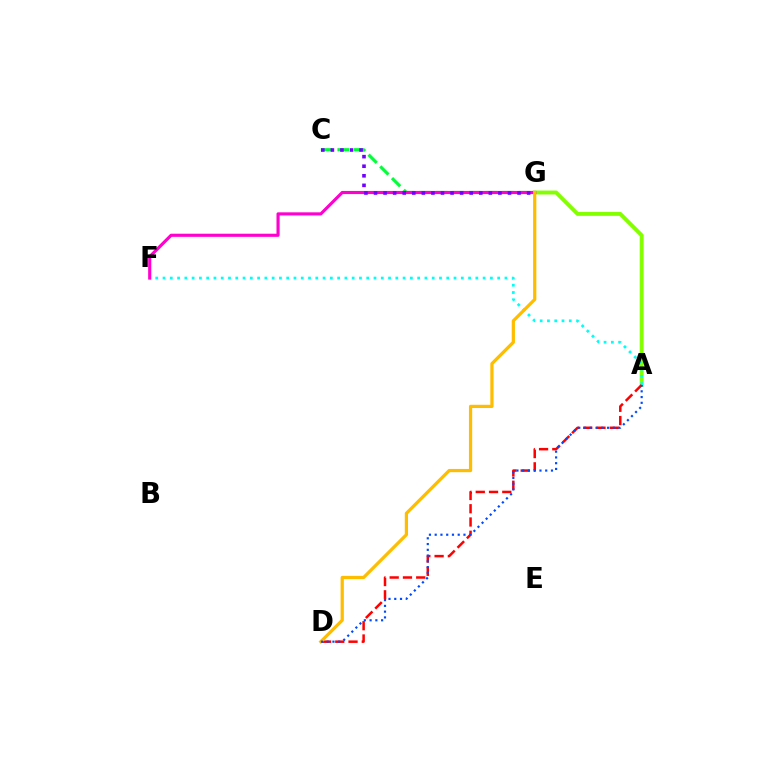{('C', 'G'): [{'color': '#00ff39', 'line_style': 'dashed', 'thickness': 2.25}, {'color': '#7200ff', 'line_style': 'dotted', 'thickness': 2.6}], ('A', 'G'): [{'color': '#84ff00', 'line_style': 'solid', 'thickness': 2.82}], ('A', 'F'): [{'color': '#00fff6', 'line_style': 'dotted', 'thickness': 1.98}], ('F', 'G'): [{'color': '#ff00cf', 'line_style': 'solid', 'thickness': 2.26}], ('A', 'D'): [{'color': '#ff0000', 'line_style': 'dashed', 'thickness': 1.8}, {'color': '#004bff', 'line_style': 'dotted', 'thickness': 1.56}], ('D', 'G'): [{'color': '#ffbd00', 'line_style': 'solid', 'thickness': 2.33}]}